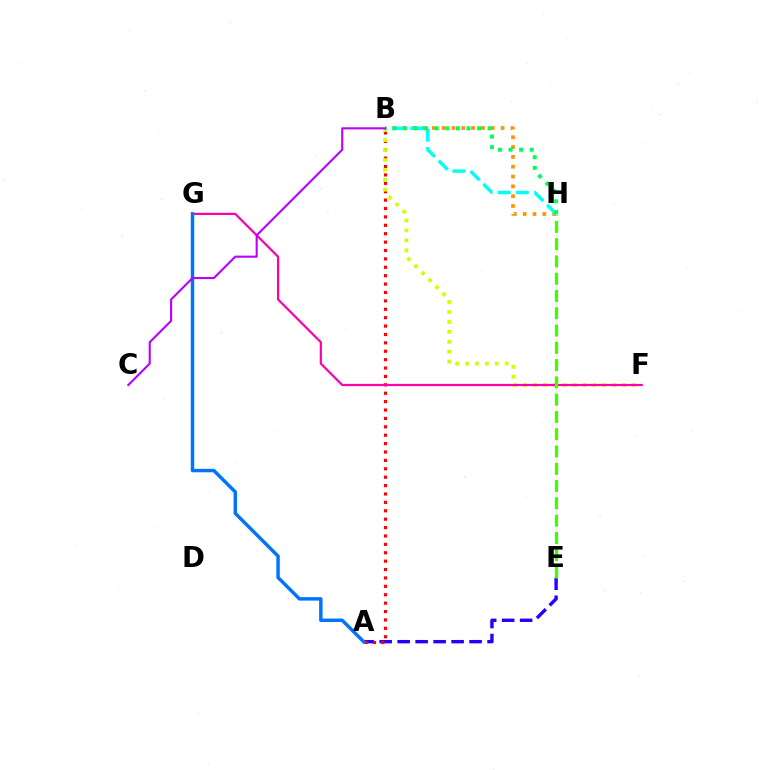{('A', 'E'): [{'color': '#2500ff', 'line_style': 'dashed', 'thickness': 2.44}], ('B', 'H'): [{'color': '#ff9400', 'line_style': 'dotted', 'thickness': 2.67}, {'color': '#00fff6', 'line_style': 'dashed', 'thickness': 2.46}, {'color': '#00ff5c', 'line_style': 'dotted', 'thickness': 2.87}], ('A', 'B'): [{'color': '#ff0000', 'line_style': 'dotted', 'thickness': 2.28}], ('B', 'F'): [{'color': '#d1ff00', 'line_style': 'dotted', 'thickness': 2.7}], ('F', 'G'): [{'color': '#ff00ac', 'line_style': 'solid', 'thickness': 1.59}], ('A', 'G'): [{'color': '#0074ff', 'line_style': 'solid', 'thickness': 2.48}], ('B', 'C'): [{'color': '#b900ff', 'line_style': 'solid', 'thickness': 1.51}], ('E', 'H'): [{'color': '#3dff00', 'line_style': 'dashed', 'thickness': 2.35}]}